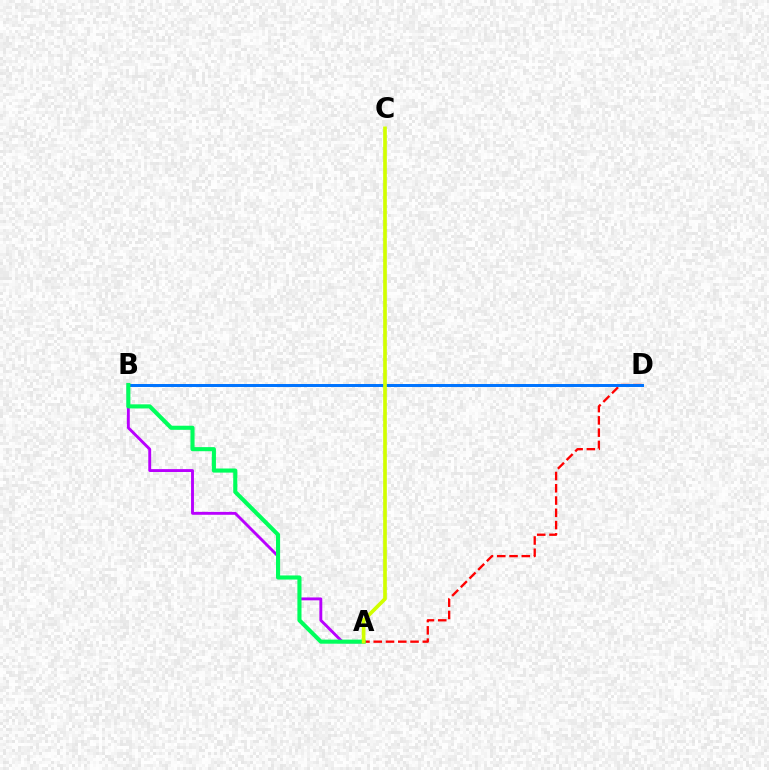{('A', 'B'): [{'color': '#b900ff', 'line_style': 'solid', 'thickness': 2.08}, {'color': '#00ff5c', 'line_style': 'solid', 'thickness': 2.95}], ('A', 'D'): [{'color': '#ff0000', 'line_style': 'dashed', 'thickness': 1.67}], ('B', 'D'): [{'color': '#0074ff', 'line_style': 'solid', 'thickness': 2.14}], ('A', 'C'): [{'color': '#d1ff00', 'line_style': 'solid', 'thickness': 2.65}]}